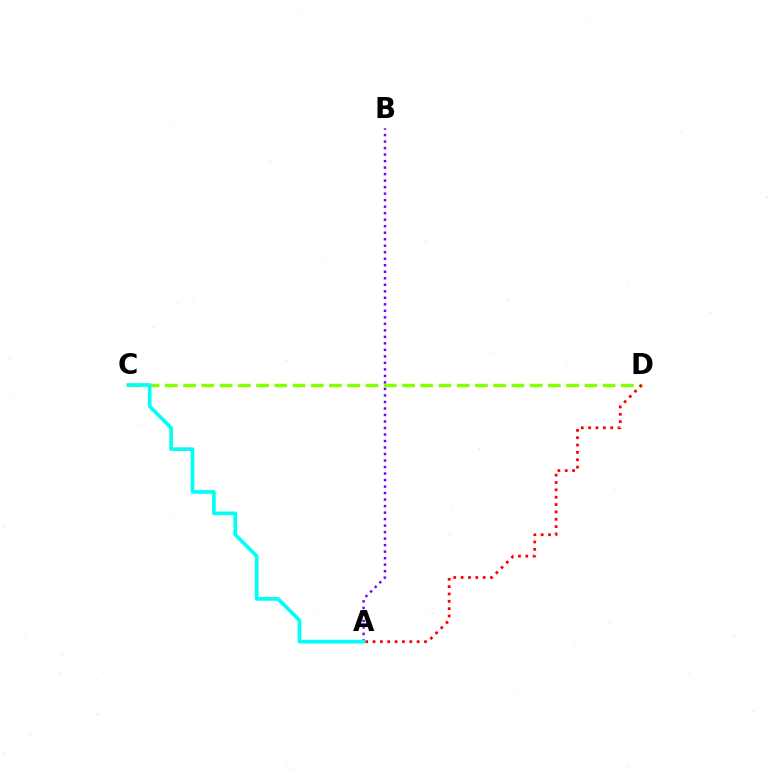{('A', 'B'): [{'color': '#7200ff', 'line_style': 'dotted', 'thickness': 1.77}], ('C', 'D'): [{'color': '#84ff00', 'line_style': 'dashed', 'thickness': 2.48}], ('A', 'D'): [{'color': '#ff0000', 'line_style': 'dotted', 'thickness': 2.0}], ('A', 'C'): [{'color': '#00fff6', 'line_style': 'solid', 'thickness': 2.65}]}